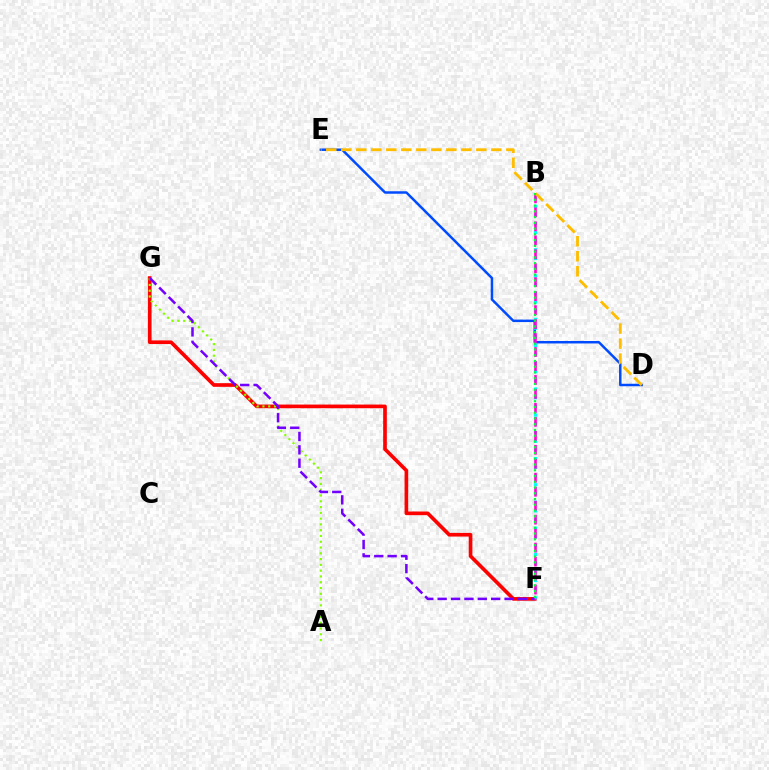{('F', 'G'): [{'color': '#ff0000', 'line_style': 'solid', 'thickness': 2.64}, {'color': '#7200ff', 'line_style': 'dashed', 'thickness': 1.82}], ('A', 'G'): [{'color': '#84ff00', 'line_style': 'dotted', 'thickness': 1.57}], ('D', 'E'): [{'color': '#004bff', 'line_style': 'solid', 'thickness': 1.78}, {'color': '#ffbd00', 'line_style': 'dashed', 'thickness': 2.04}], ('B', 'F'): [{'color': '#00fff6', 'line_style': 'dotted', 'thickness': 2.36}, {'color': '#ff00cf', 'line_style': 'dashed', 'thickness': 1.9}, {'color': '#00ff39', 'line_style': 'dotted', 'thickness': 1.56}]}